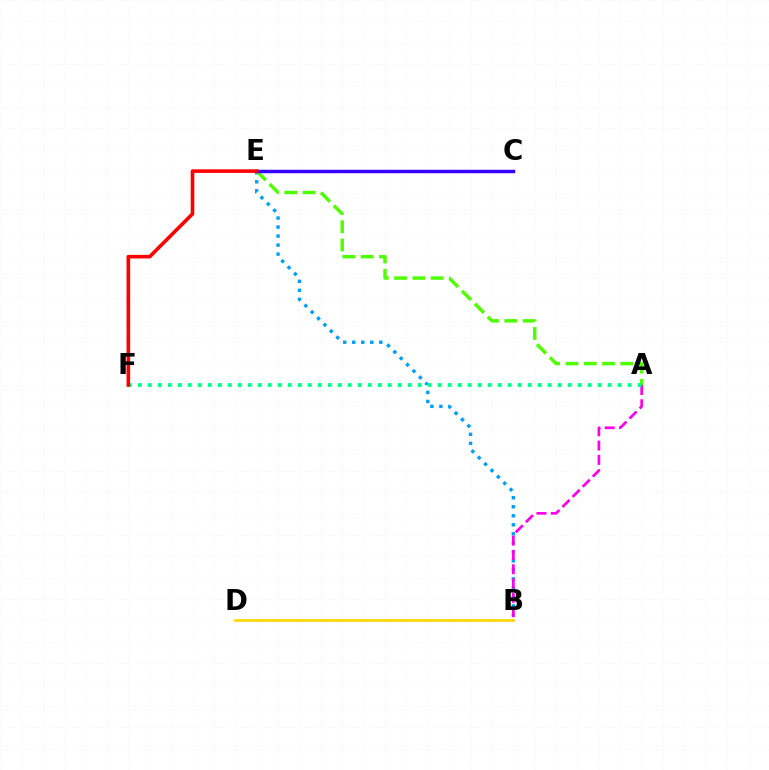{('B', 'E'): [{'color': '#009eff', 'line_style': 'dotted', 'thickness': 2.45}], ('A', 'E'): [{'color': '#4fff00', 'line_style': 'dashed', 'thickness': 2.48}], ('A', 'B'): [{'color': '#ff00ed', 'line_style': 'dashed', 'thickness': 1.94}], ('C', 'E'): [{'color': '#3700ff', 'line_style': 'solid', 'thickness': 2.5}], ('A', 'F'): [{'color': '#00ff86', 'line_style': 'dotted', 'thickness': 2.72}], ('B', 'D'): [{'color': '#ffd500', 'line_style': 'solid', 'thickness': 1.94}], ('E', 'F'): [{'color': '#ff0000', 'line_style': 'solid', 'thickness': 2.59}]}